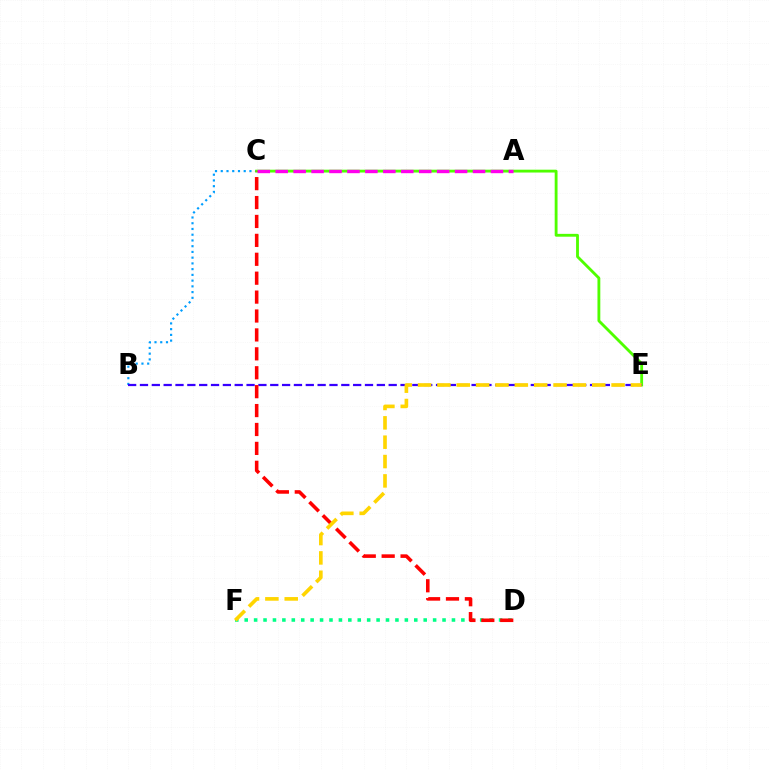{('B', 'C'): [{'color': '#009eff', 'line_style': 'dotted', 'thickness': 1.56}], ('D', 'F'): [{'color': '#00ff86', 'line_style': 'dotted', 'thickness': 2.56}], ('C', 'E'): [{'color': '#4fff00', 'line_style': 'solid', 'thickness': 2.05}], ('A', 'C'): [{'color': '#ff00ed', 'line_style': 'dashed', 'thickness': 2.44}], ('B', 'E'): [{'color': '#3700ff', 'line_style': 'dashed', 'thickness': 1.61}], ('C', 'D'): [{'color': '#ff0000', 'line_style': 'dashed', 'thickness': 2.57}], ('E', 'F'): [{'color': '#ffd500', 'line_style': 'dashed', 'thickness': 2.63}]}